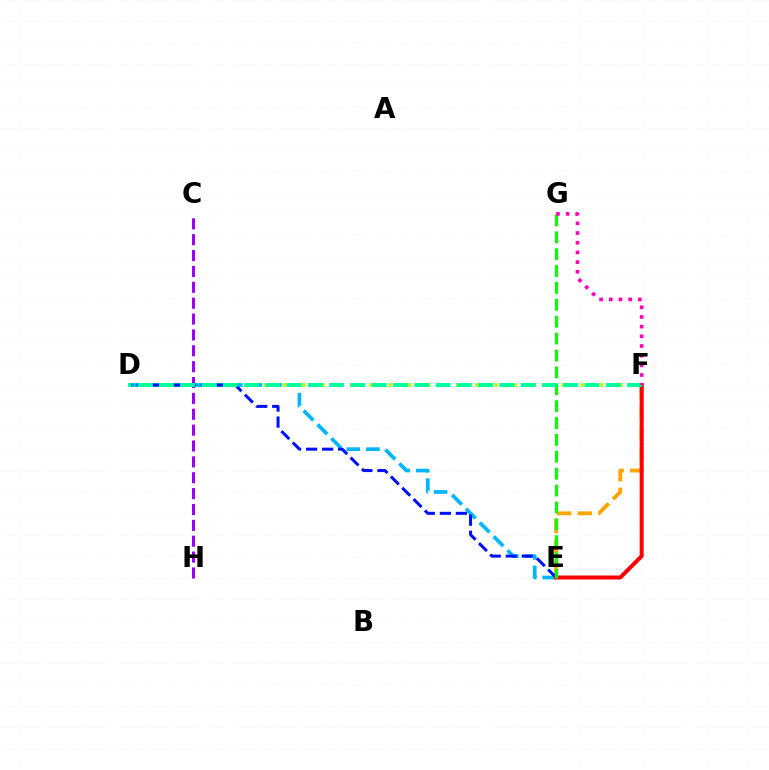{('D', 'F'): [{'color': '#b3ff00', 'line_style': 'dotted', 'thickness': 2.61}, {'color': '#00ff9d', 'line_style': 'dashed', 'thickness': 2.89}], ('E', 'F'): [{'color': '#ffa500', 'line_style': 'dashed', 'thickness': 2.81}, {'color': '#ff0000', 'line_style': 'solid', 'thickness': 2.89}], ('C', 'H'): [{'color': '#9b00ff', 'line_style': 'dashed', 'thickness': 2.16}], ('D', 'E'): [{'color': '#00b5ff', 'line_style': 'dashed', 'thickness': 2.66}, {'color': '#0010ff', 'line_style': 'dashed', 'thickness': 2.18}], ('E', 'G'): [{'color': '#08ff00', 'line_style': 'dashed', 'thickness': 2.29}], ('F', 'G'): [{'color': '#ff00bd', 'line_style': 'dotted', 'thickness': 2.63}]}